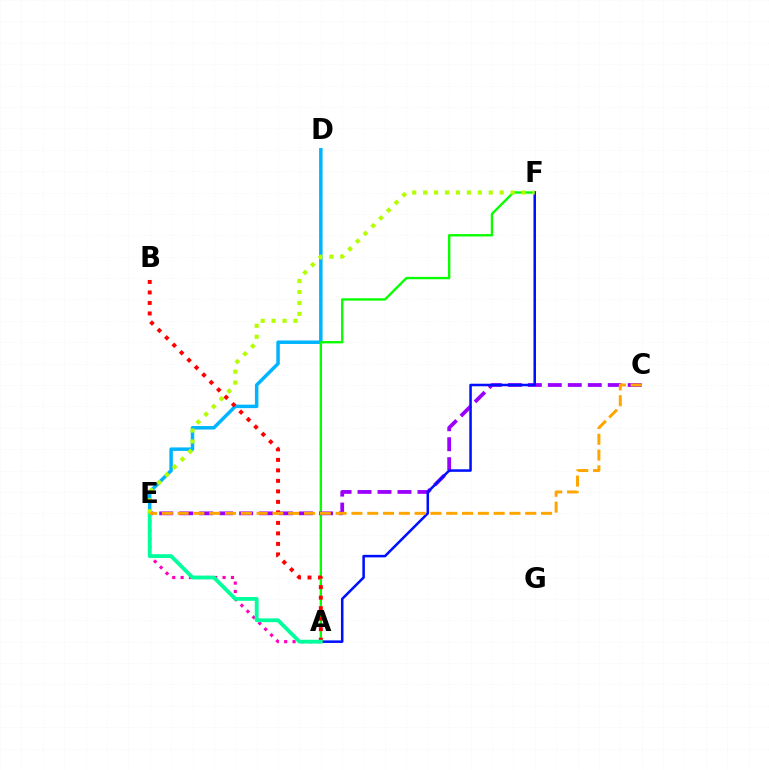{('D', 'E'): [{'color': '#00b5ff', 'line_style': 'solid', 'thickness': 2.52}], ('A', 'F'): [{'color': '#08ff00', 'line_style': 'solid', 'thickness': 1.7}, {'color': '#0010ff', 'line_style': 'solid', 'thickness': 1.83}], ('C', 'E'): [{'color': '#9b00ff', 'line_style': 'dashed', 'thickness': 2.71}, {'color': '#ffa500', 'line_style': 'dashed', 'thickness': 2.15}], ('A', 'E'): [{'color': '#ff00bd', 'line_style': 'dotted', 'thickness': 2.28}, {'color': '#00ff9d', 'line_style': 'solid', 'thickness': 2.75}], ('A', 'B'): [{'color': '#ff0000', 'line_style': 'dotted', 'thickness': 2.85}], ('E', 'F'): [{'color': '#b3ff00', 'line_style': 'dotted', 'thickness': 2.97}]}